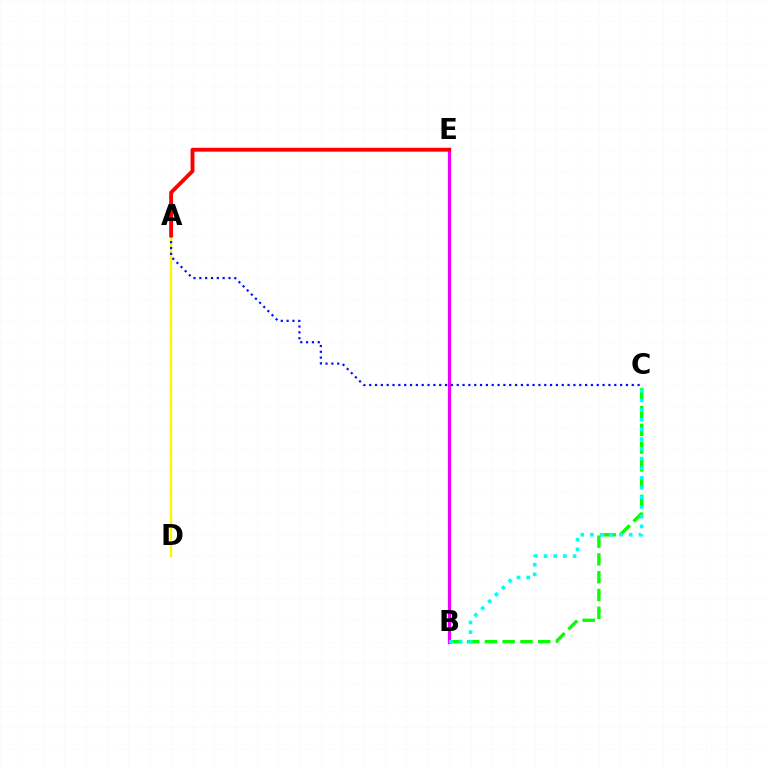{('B', 'E'): [{'color': '#ee00ff', 'line_style': 'solid', 'thickness': 2.32}], ('A', 'D'): [{'color': '#fcf500', 'line_style': 'solid', 'thickness': 1.68}], ('B', 'C'): [{'color': '#08ff00', 'line_style': 'dashed', 'thickness': 2.41}, {'color': '#00fff6', 'line_style': 'dotted', 'thickness': 2.63}], ('A', 'C'): [{'color': '#0010ff', 'line_style': 'dotted', 'thickness': 1.59}], ('A', 'E'): [{'color': '#ff0000', 'line_style': 'solid', 'thickness': 2.78}]}